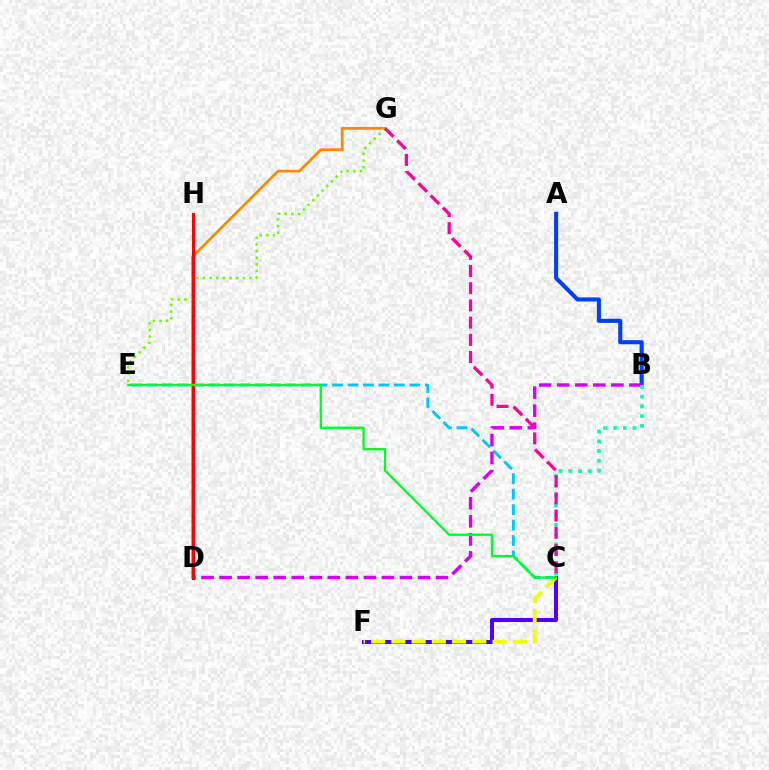{('D', 'G'): [{'color': '#ff8800', 'line_style': 'solid', 'thickness': 1.95}], ('A', 'B'): [{'color': '#003fff', 'line_style': 'solid', 'thickness': 2.94}], ('C', 'E'): [{'color': '#00c7ff', 'line_style': 'dashed', 'thickness': 2.1}, {'color': '#00ff27', 'line_style': 'solid', 'thickness': 1.68}], ('E', 'G'): [{'color': '#66ff00', 'line_style': 'dotted', 'thickness': 1.8}], ('B', 'D'): [{'color': '#d600ff', 'line_style': 'dashed', 'thickness': 2.45}], ('D', 'H'): [{'color': '#ff0000', 'line_style': 'solid', 'thickness': 2.25}], ('B', 'C'): [{'color': '#00ffaf', 'line_style': 'dotted', 'thickness': 2.65}], ('C', 'F'): [{'color': '#4f00ff', 'line_style': 'solid', 'thickness': 2.9}, {'color': '#eeff00', 'line_style': 'dashed', 'thickness': 2.75}], ('C', 'G'): [{'color': '#ff00a0', 'line_style': 'dashed', 'thickness': 2.34}]}